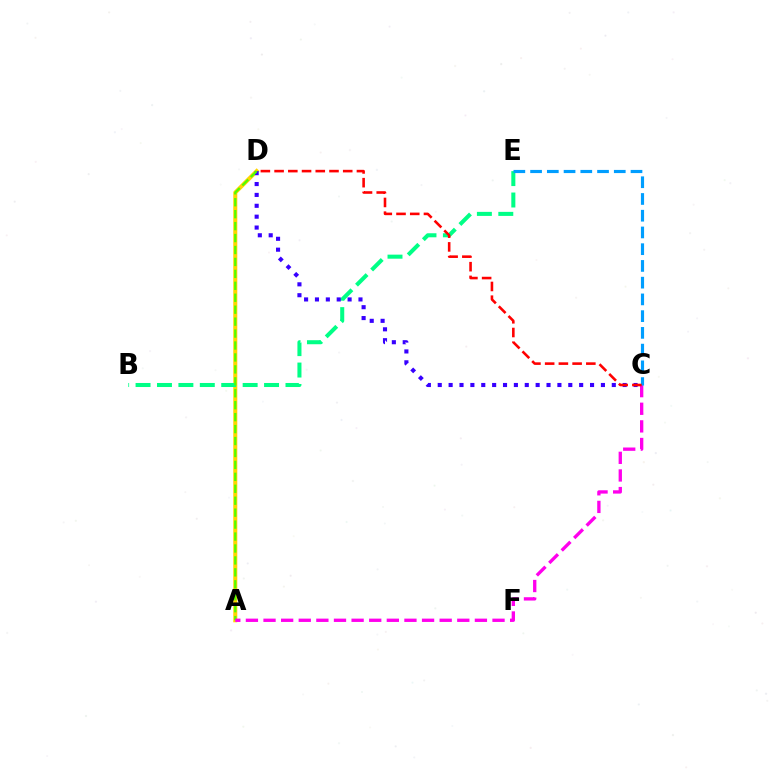{('A', 'D'): [{'color': '#ffd500', 'line_style': 'solid', 'thickness': 2.9}, {'color': '#4fff00', 'line_style': 'dashed', 'thickness': 1.62}], ('B', 'E'): [{'color': '#00ff86', 'line_style': 'dashed', 'thickness': 2.91}], ('C', 'D'): [{'color': '#3700ff', 'line_style': 'dotted', 'thickness': 2.96}, {'color': '#ff0000', 'line_style': 'dashed', 'thickness': 1.86}], ('A', 'C'): [{'color': '#ff00ed', 'line_style': 'dashed', 'thickness': 2.39}], ('C', 'E'): [{'color': '#009eff', 'line_style': 'dashed', 'thickness': 2.27}]}